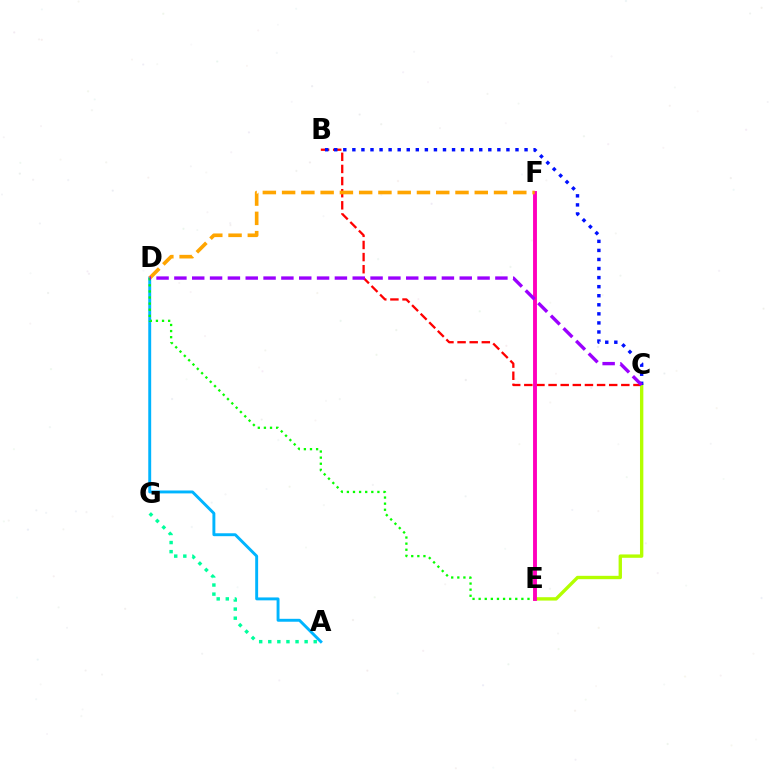{('A', 'D'): [{'color': '#00b5ff', 'line_style': 'solid', 'thickness': 2.1}], ('B', 'C'): [{'color': '#ff0000', 'line_style': 'dashed', 'thickness': 1.65}, {'color': '#0010ff', 'line_style': 'dotted', 'thickness': 2.46}], ('A', 'G'): [{'color': '#00ff9d', 'line_style': 'dotted', 'thickness': 2.47}], ('C', 'E'): [{'color': '#b3ff00', 'line_style': 'solid', 'thickness': 2.42}], ('D', 'E'): [{'color': '#08ff00', 'line_style': 'dotted', 'thickness': 1.66}], ('E', 'F'): [{'color': '#ff00bd', 'line_style': 'solid', 'thickness': 2.8}], ('D', 'F'): [{'color': '#ffa500', 'line_style': 'dashed', 'thickness': 2.62}], ('C', 'D'): [{'color': '#9b00ff', 'line_style': 'dashed', 'thickness': 2.42}]}